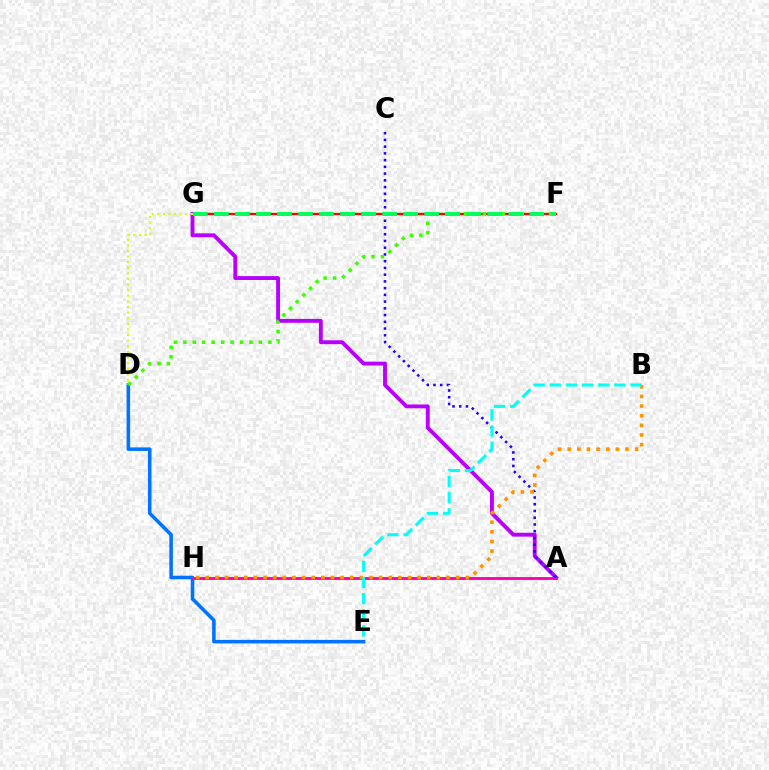{('F', 'G'): [{'color': '#ff0000', 'line_style': 'solid', 'thickness': 1.7}, {'color': '#00ff5c', 'line_style': 'dashed', 'thickness': 2.86}], ('D', 'E'): [{'color': '#0074ff', 'line_style': 'solid', 'thickness': 2.55}], ('A', 'G'): [{'color': '#b900ff', 'line_style': 'solid', 'thickness': 2.79}], ('A', 'H'): [{'color': '#ff00ac', 'line_style': 'solid', 'thickness': 2.06}], ('A', 'C'): [{'color': '#2500ff', 'line_style': 'dotted', 'thickness': 1.83}], ('D', 'G'): [{'color': '#d1ff00', 'line_style': 'dotted', 'thickness': 1.52}], ('B', 'H'): [{'color': '#ff9400', 'line_style': 'dotted', 'thickness': 2.62}], ('D', 'F'): [{'color': '#3dff00', 'line_style': 'dotted', 'thickness': 2.57}], ('B', 'E'): [{'color': '#00fff6', 'line_style': 'dashed', 'thickness': 2.19}]}